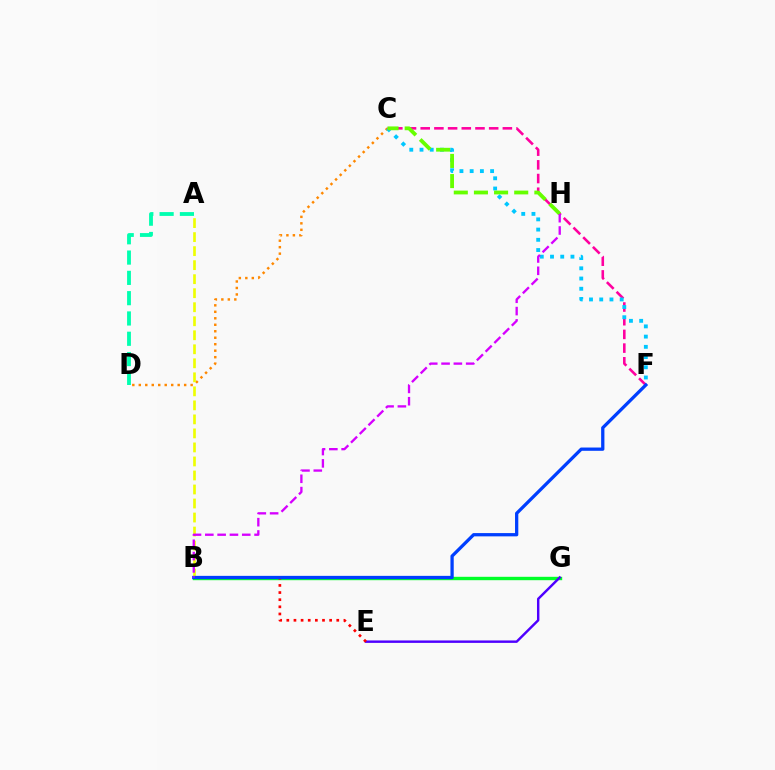{('C', 'D'): [{'color': '#ff8800', 'line_style': 'dotted', 'thickness': 1.76}], ('B', 'G'): [{'color': '#00ff27', 'line_style': 'solid', 'thickness': 2.44}], ('E', 'G'): [{'color': '#4f00ff', 'line_style': 'solid', 'thickness': 1.75}], ('A', 'B'): [{'color': '#eeff00', 'line_style': 'dashed', 'thickness': 1.9}], ('C', 'F'): [{'color': '#ff00a0', 'line_style': 'dashed', 'thickness': 1.86}, {'color': '#00c7ff', 'line_style': 'dotted', 'thickness': 2.78}], ('A', 'D'): [{'color': '#00ffaf', 'line_style': 'dashed', 'thickness': 2.76}], ('C', 'H'): [{'color': '#66ff00', 'line_style': 'dashed', 'thickness': 2.74}], ('B', 'E'): [{'color': '#ff0000', 'line_style': 'dotted', 'thickness': 1.94}], ('B', 'F'): [{'color': '#003fff', 'line_style': 'solid', 'thickness': 2.36}], ('B', 'H'): [{'color': '#d600ff', 'line_style': 'dashed', 'thickness': 1.67}]}